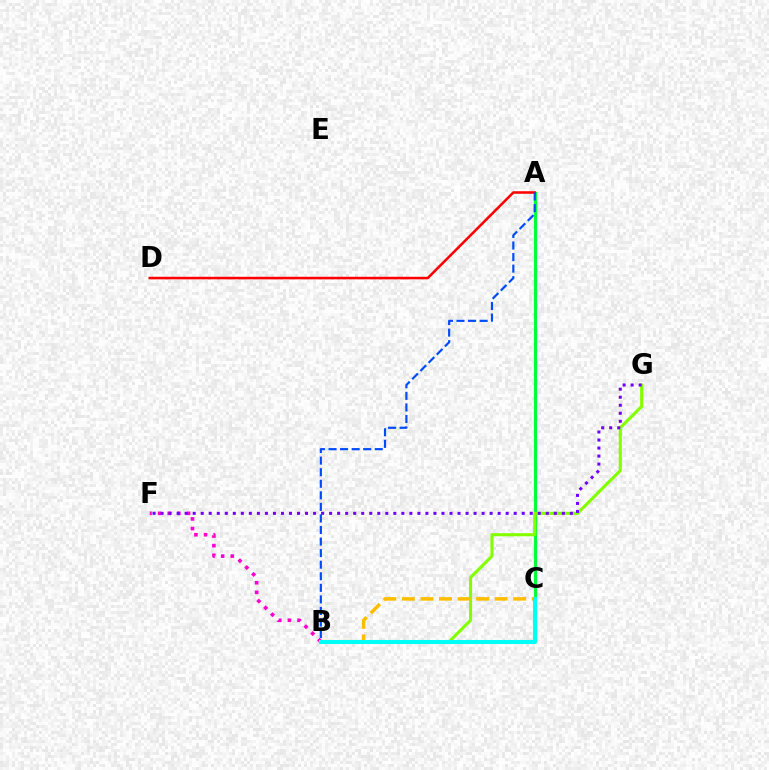{('A', 'C'): [{'color': '#00ff39', 'line_style': 'solid', 'thickness': 2.25}], ('A', 'D'): [{'color': '#ff0000', 'line_style': 'solid', 'thickness': 1.84}], ('B', 'G'): [{'color': '#84ff00', 'line_style': 'solid', 'thickness': 2.23}], ('A', 'B'): [{'color': '#004bff', 'line_style': 'dashed', 'thickness': 1.57}], ('B', 'F'): [{'color': '#ff00cf', 'line_style': 'dotted', 'thickness': 2.61}], ('F', 'G'): [{'color': '#7200ff', 'line_style': 'dotted', 'thickness': 2.18}], ('B', 'C'): [{'color': '#ffbd00', 'line_style': 'dashed', 'thickness': 2.52}, {'color': '#00fff6', 'line_style': 'solid', 'thickness': 2.92}]}